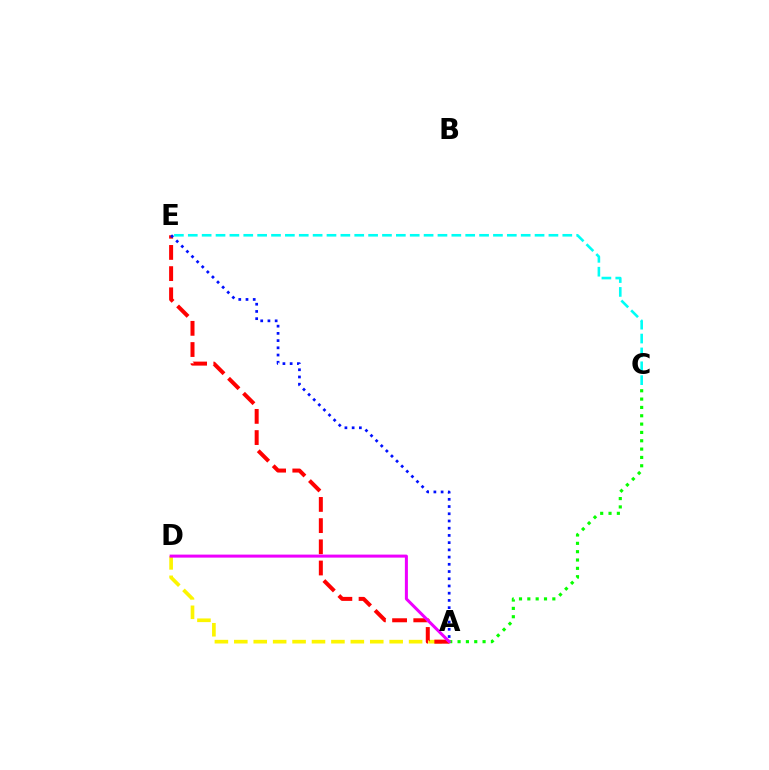{('A', 'C'): [{'color': '#08ff00', 'line_style': 'dotted', 'thickness': 2.26}], ('A', 'D'): [{'color': '#fcf500', 'line_style': 'dashed', 'thickness': 2.64}, {'color': '#ee00ff', 'line_style': 'solid', 'thickness': 2.17}], ('A', 'E'): [{'color': '#ff0000', 'line_style': 'dashed', 'thickness': 2.88}, {'color': '#0010ff', 'line_style': 'dotted', 'thickness': 1.96}], ('C', 'E'): [{'color': '#00fff6', 'line_style': 'dashed', 'thickness': 1.88}]}